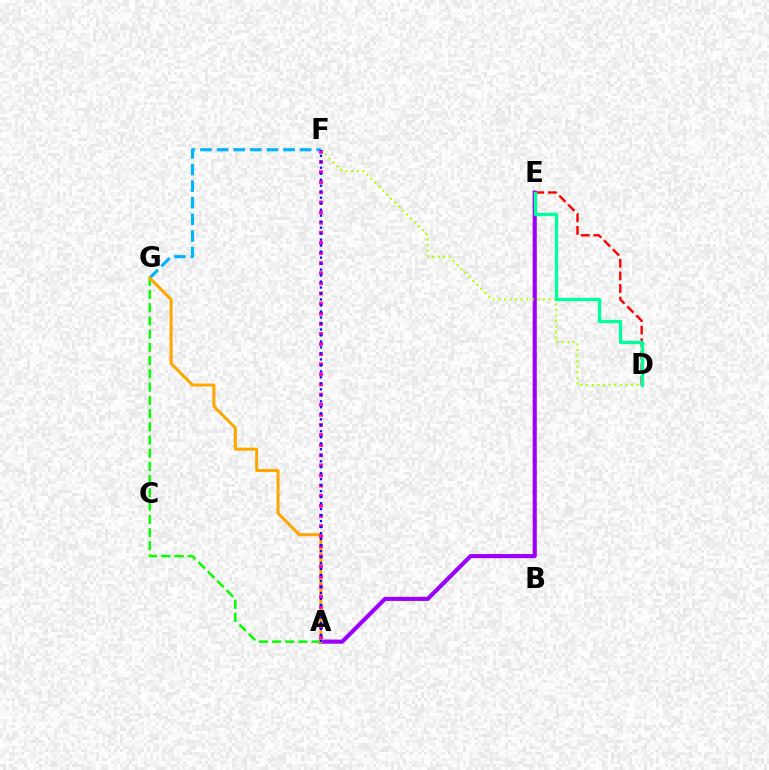{('F', 'G'): [{'color': '#00b5ff', 'line_style': 'dashed', 'thickness': 2.26}], ('D', 'E'): [{'color': '#ff0000', 'line_style': 'dashed', 'thickness': 1.71}, {'color': '#00ff9d', 'line_style': 'solid', 'thickness': 2.4}], ('A', 'E'): [{'color': '#9b00ff', 'line_style': 'solid', 'thickness': 2.97}], ('D', 'F'): [{'color': '#b3ff00', 'line_style': 'dotted', 'thickness': 1.52}], ('A', 'G'): [{'color': '#08ff00', 'line_style': 'dashed', 'thickness': 1.8}, {'color': '#ffa500', 'line_style': 'solid', 'thickness': 2.16}], ('A', 'F'): [{'color': '#ff00bd', 'line_style': 'dotted', 'thickness': 2.75}, {'color': '#0010ff', 'line_style': 'dotted', 'thickness': 1.63}]}